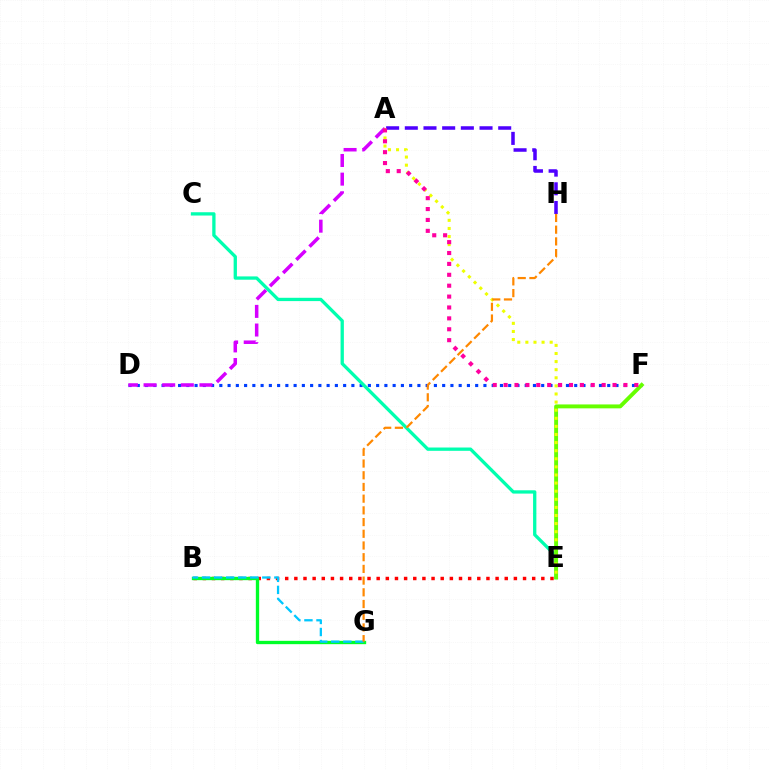{('B', 'E'): [{'color': '#ff0000', 'line_style': 'dotted', 'thickness': 2.49}], ('A', 'H'): [{'color': '#4f00ff', 'line_style': 'dashed', 'thickness': 2.54}], ('D', 'F'): [{'color': '#003fff', 'line_style': 'dotted', 'thickness': 2.24}], ('A', 'D'): [{'color': '#d600ff', 'line_style': 'dashed', 'thickness': 2.53}], ('B', 'G'): [{'color': '#00ff27', 'line_style': 'solid', 'thickness': 2.4}, {'color': '#00c7ff', 'line_style': 'dashed', 'thickness': 1.64}], ('C', 'E'): [{'color': '#00ffaf', 'line_style': 'solid', 'thickness': 2.38}], ('E', 'F'): [{'color': '#66ff00', 'line_style': 'solid', 'thickness': 2.81}], ('A', 'E'): [{'color': '#eeff00', 'line_style': 'dotted', 'thickness': 2.2}], ('G', 'H'): [{'color': '#ff8800', 'line_style': 'dashed', 'thickness': 1.59}], ('A', 'F'): [{'color': '#ff00a0', 'line_style': 'dotted', 'thickness': 2.96}]}